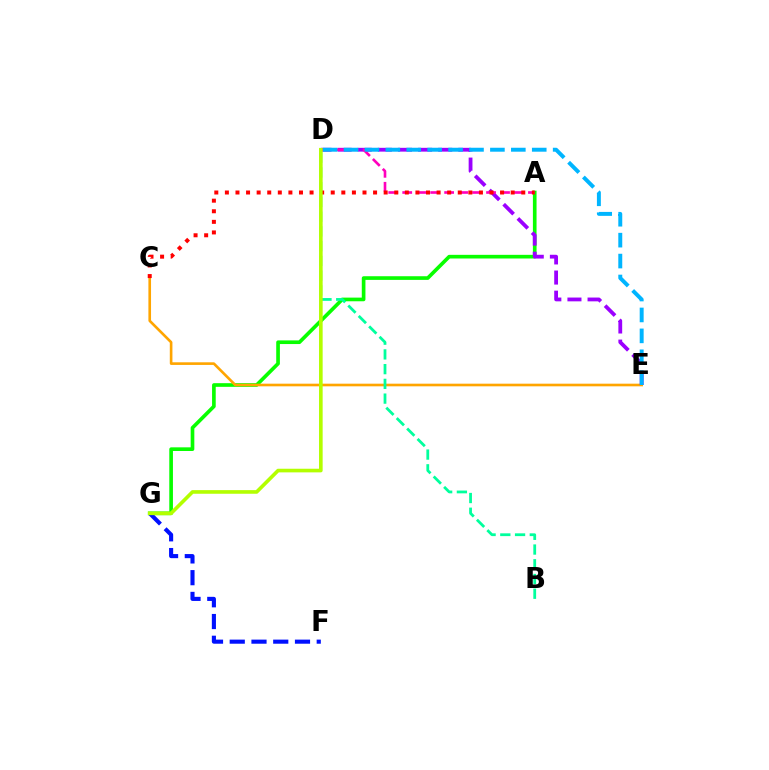{('A', 'G'): [{'color': '#08ff00', 'line_style': 'solid', 'thickness': 2.63}], ('C', 'E'): [{'color': '#ffa500', 'line_style': 'solid', 'thickness': 1.9}], ('D', 'E'): [{'color': '#9b00ff', 'line_style': 'dashed', 'thickness': 2.73}, {'color': '#00b5ff', 'line_style': 'dashed', 'thickness': 2.84}], ('A', 'D'): [{'color': '#ff00bd', 'line_style': 'dashed', 'thickness': 1.9}], ('B', 'D'): [{'color': '#00ff9d', 'line_style': 'dashed', 'thickness': 2.0}], ('A', 'C'): [{'color': '#ff0000', 'line_style': 'dotted', 'thickness': 2.88}], ('F', 'G'): [{'color': '#0010ff', 'line_style': 'dashed', 'thickness': 2.95}], ('D', 'G'): [{'color': '#b3ff00', 'line_style': 'solid', 'thickness': 2.61}]}